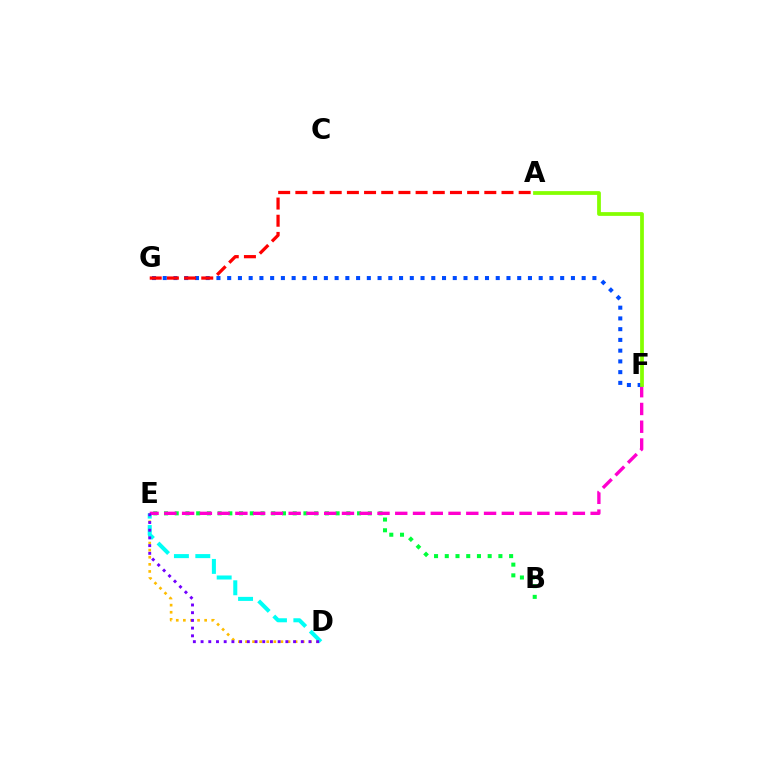{('D', 'E'): [{'color': '#ffbd00', 'line_style': 'dotted', 'thickness': 1.93}, {'color': '#00fff6', 'line_style': 'dashed', 'thickness': 2.9}, {'color': '#7200ff', 'line_style': 'dotted', 'thickness': 2.09}], ('B', 'E'): [{'color': '#00ff39', 'line_style': 'dotted', 'thickness': 2.91}], ('E', 'F'): [{'color': '#ff00cf', 'line_style': 'dashed', 'thickness': 2.41}], ('F', 'G'): [{'color': '#004bff', 'line_style': 'dotted', 'thickness': 2.92}], ('A', 'F'): [{'color': '#84ff00', 'line_style': 'solid', 'thickness': 2.71}], ('A', 'G'): [{'color': '#ff0000', 'line_style': 'dashed', 'thickness': 2.33}]}